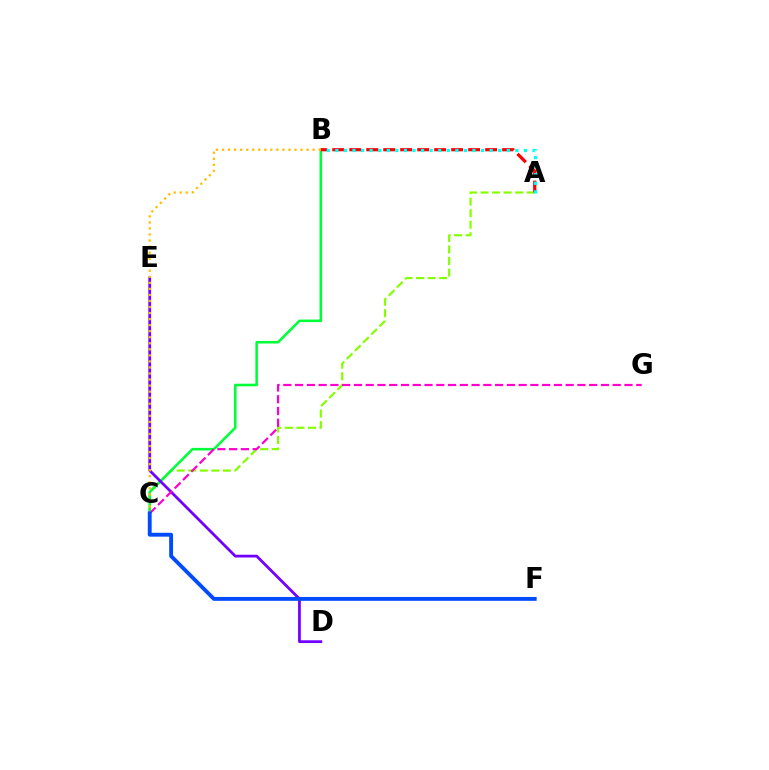{('A', 'C'): [{'color': '#84ff00', 'line_style': 'dashed', 'thickness': 1.57}], ('B', 'C'): [{'color': '#00ff39', 'line_style': 'solid', 'thickness': 1.85}, {'color': '#ffbd00', 'line_style': 'dotted', 'thickness': 1.64}], ('A', 'B'): [{'color': '#ff0000', 'line_style': 'dashed', 'thickness': 2.31}, {'color': '#00fff6', 'line_style': 'dotted', 'thickness': 2.33}], ('D', 'E'): [{'color': '#7200ff', 'line_style': 'solid', 'thickness': 2.0}], ('C', 'G'): [{'color': '#ff00cf', 'line_style': 'dashed', 'thickness': 1.6}], ('C', 'F'): [{'color': '#004bff', 'line_style': 'solid', 'thickness': 2.78}]}